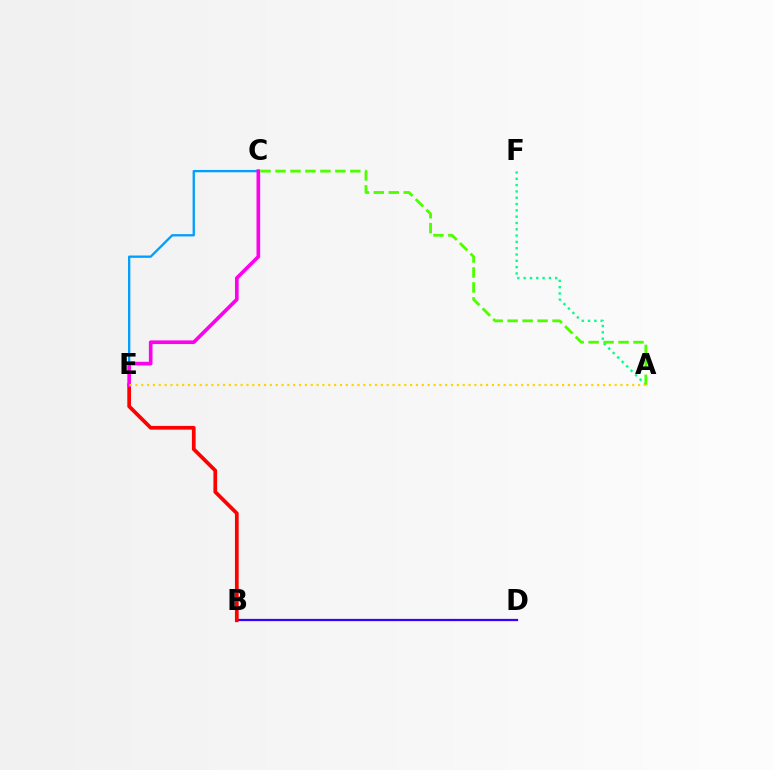{('B', 'D'): [{'color': '#3700ff', 'line_style': 'solid', 'thickness': 1.62}], ('A', 'F'): [{'color': '#00ff86', 'line_style': 'dotted', 'thickness': 1.71}], ('B', 'E'): [{'color': '#ff0000', 'line_style': 'solid', 'thickness': 2.68}], ('C', 'E'): [{'color': '#009eff', 'line_style': 'solid', 'thickness': 1.66}, {'color': '#ff00ed', 'line_style': 'solid', 'thickness': 2.63}], ('A', 'C'): [{'color': '#4fff00', 'line_style': 'dashed', 'thickness': 2.03}], ('A', 'E'): [{'color': '#ffd500', 'line_style': 'dotted', 'thickness': 1.59}]}